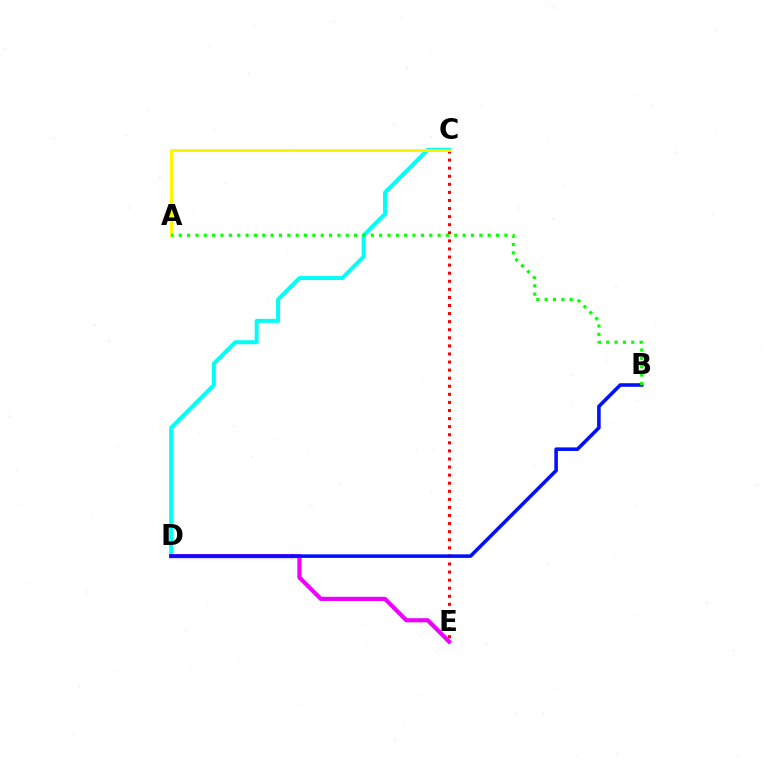{('C', 'D'): [{'color': '#00fff6', 'line_style': 'solid', 'thickness': 2.85}], ('C', 'E'): [{'color': '#ff0000', 'line_style': 'dotted', 'thickness': 2.19}], ('A', 'C'): [{'color': '#fcf500', 'line_style': 'solid', 'thickness': 2.11}], ('D', 'E'): [{'color': '#ee00ff', 'line_style': 'solid', 'thickness': 3.0}], ('B', 'D'): [{'color': '#0010ff', 'line_style': 'solid', 'thickness': 2.57}], ('A', 'B'): [{'color': '#08ff00', 'line_style': 'dotted', 'thickness': 2.27}]}